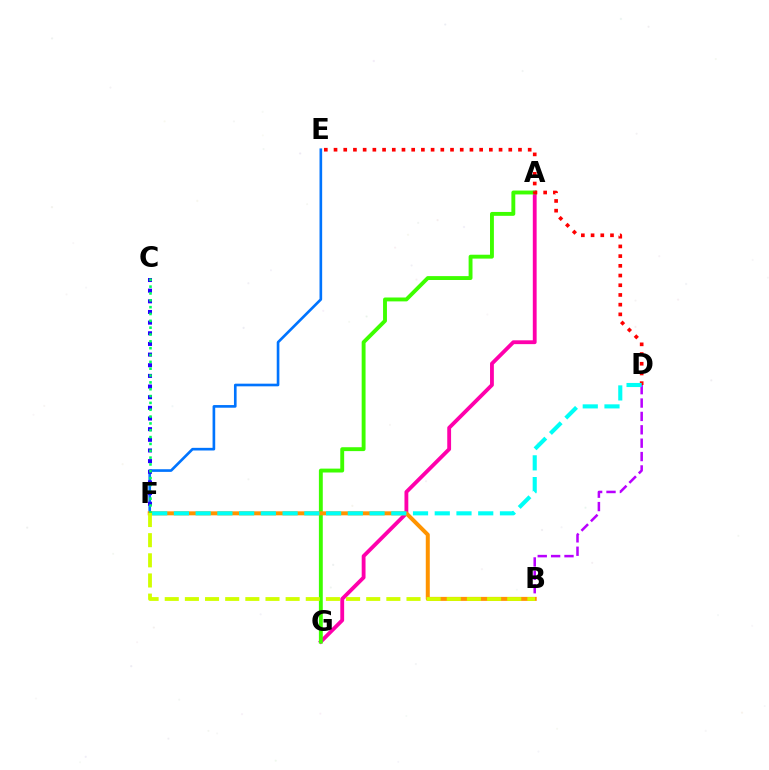{('A', 'G'): [{'color': '#ff00ac', 'line_style': 'solid', 'thickness': 2.76}, {'color': '#3dff00', 'line_style': 'solid', 'thickness': 2.8}], ('E', 'F'): [{'color': '#0074ff', 'line_style': 'solid', 'thickness': 1.91}], ('B', 'D'): [{'color': '#b900ff', 'line_style': 'dashed', 'thickness': 1.82}], ('C', 'F'): [{'color': '#2500ff', 'line_style': 'dotted', 'thickness': 2.89}, {'color': '#00ff5c', 'line_style': 'dotted', 'thickness': 1.86}], ('B', 'F'): [{'color': '#ff9400', 'line_style': 'solid', 'thickness': 2.88}, {'color': '#d1ff00', 'line_style': 'dashed', 'thickness': 2.74}], ('D', 'E'): [{'color': '#ff0000', 'line_style': 'dotted', 'thickness': 2.64}], ('D', 'F'): [{'color': '#00fff6', 'line_style': 'dashed', 'thickness': 2.95}]}